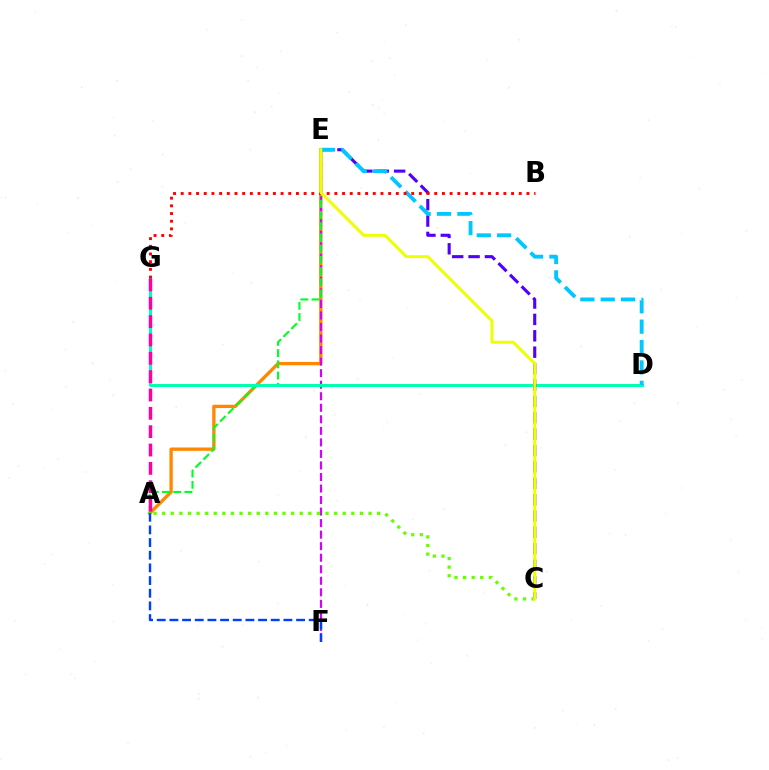{('A', 'E'): [{'color': '#ff8800', 'line_style': 'solid', 'thickness': 2.39}, {'color': '#00ff27', 'line_style': 'dashed', 'thickness': 1.53}], ('E', 'F'): [{'color': '#d600ff', 'line_style': 'dashed', 'thickness': 1.57}], ('A', 'F'): [{'color': '#003fff', 'line_style': 'dashed', 'thickness': 1.72}], ('D', 'G'): [{'color': '#00ffaf', 'line_style': 'solid', 'thickness': 2.15}], ('C', 'E'): [{'color': '#4f00ff', 'line_style': 'dashed', 'thickness': 2.23}, {'color': '#eeff00', 'line_style': 'solid', 'thickness': 2.13}], ('A', 'C'): [{'color': '#66ff00', 'line_style': 'dotted', 'thickness': 2.34}], ('D', 'E'): [{'color': '#00c7ff', 'line_style': 'dashed', 'thickness': 2.77}], ('B', 'G'): [{'color': '#ff0000', 'line_style': 'dotted', 'thickness': 2.09}], ('A', 'G'): [{'color': '#ff00a0', 'line_style': 'dashed', 'thickness': 2.49}]}